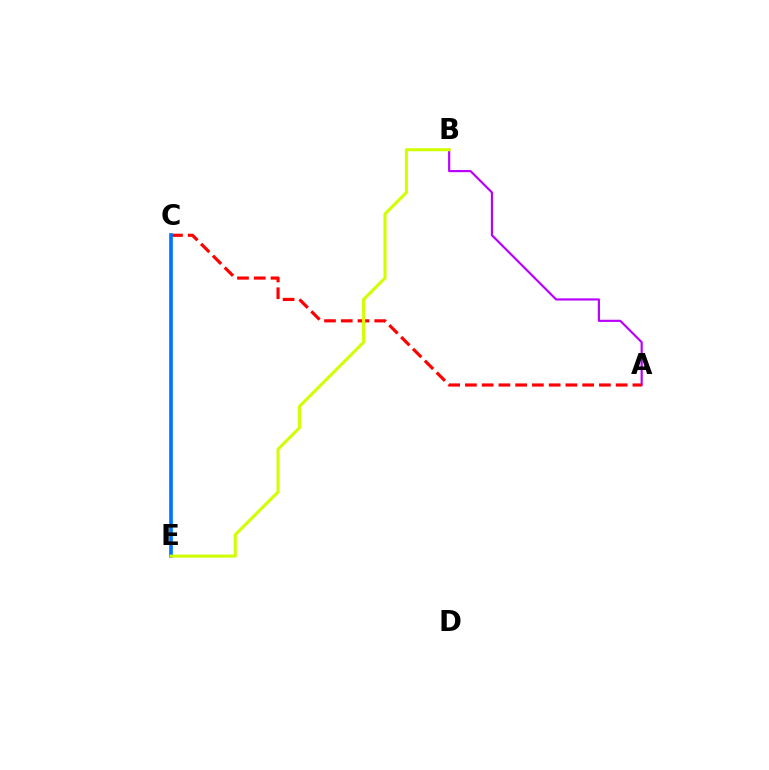{('A', 'B'): [{'color': '#b900ff', 'line_style': 'solid', 'thickness': 1.56}], ('A', 'C'): [{'color': '#ff0000', 'line_style': 'dashed', 'thickness': 2.28}], ('C', 'E'): [{'color': '#00ff5c', 'line_style': 'dashed', 'thickness': 1.59}, {'color': '#0074ff', 'line_style': 'solid', 'thickness': 2.62}], ('B', 'E'): [{'color': '#d1ff00', 'line_style': 'solid', 'thickness': 2.2}]}